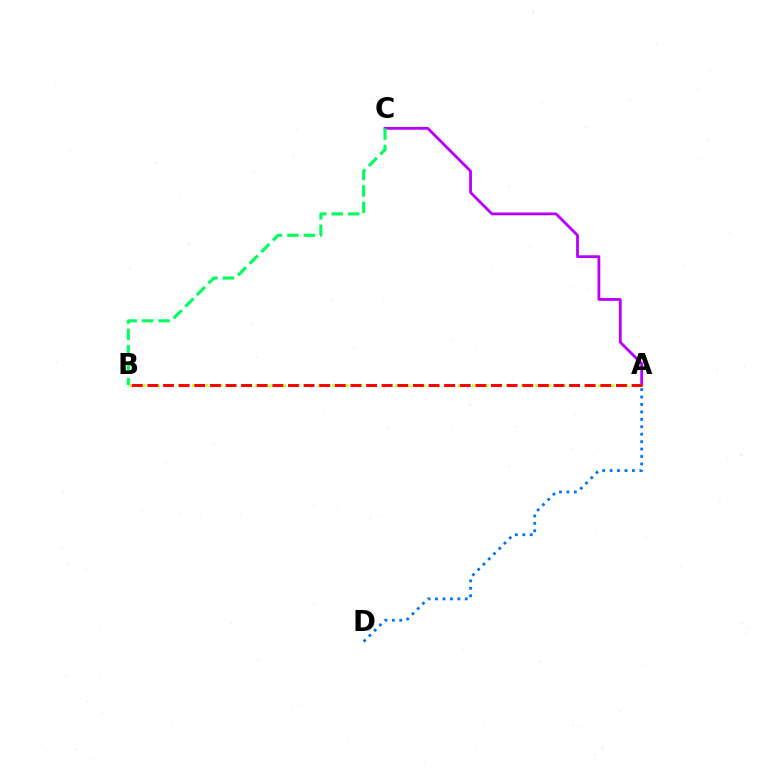{('A', 'C'): [{'color': '#b900ff', 'line_style': 'solid', 'thickness': 2.01}], ('A', 'B'): [{'color': '#d1ff00', 'line_style': 'dotted', 'thickness': 1.9}, {'color': '#ff0000', 'line_style': 'dashed', 'thickness': 2.12}], ('A', 'D'): [{'color': '#0074ff', 'line_style': 'dotted', 'thickness': 2.02}], ('B', 'C'): [{'color': '#00ff5c', 'line_style': 'dashed', 'thickness': 2.23}]}